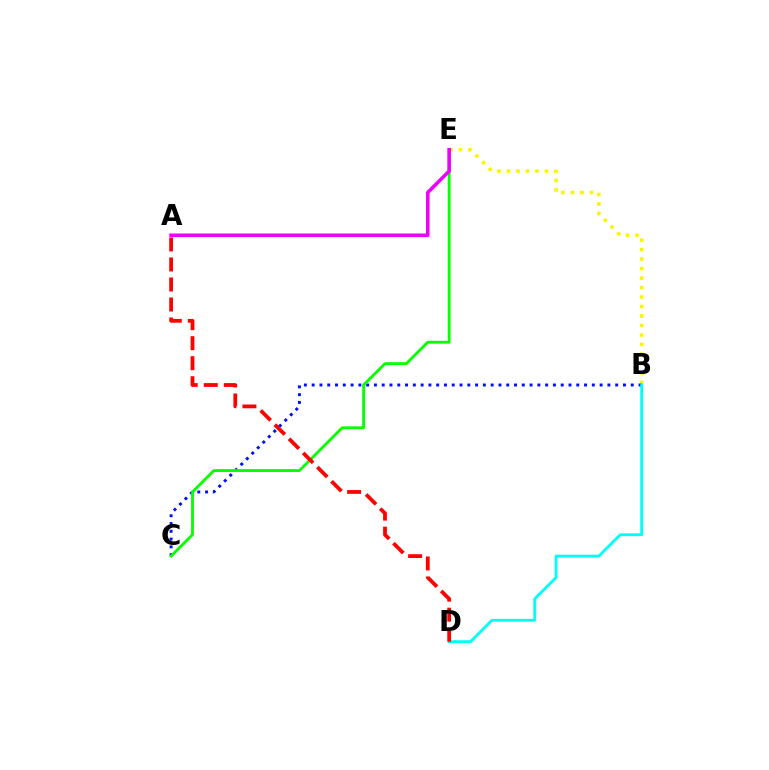{('B', 'E'): [{'color': '#fcf500', 'line_style': 'dotted', 'thickness': 2.58}], ('B', 'C'): [{'color': '#0010ff', 'line_style': 'dotted', 'thickness': 2.11}], ('B', 'D'): [{'color': '#00fff6', 'line_style': 'solid', 'thickness': 2.04}], ('C', 'E'): [{'color': '#08ff00', 'line_style': 'solid', 'thickness': 2.05}], ('A', 'E'): [{'color': '#ee00ff', 'line_style': 'solid', 'thickness': 2.57}], ('A', 'D'): [{'color': '#ff0000', 'line_style': 'dashed', 'thickness': 2.72}]}